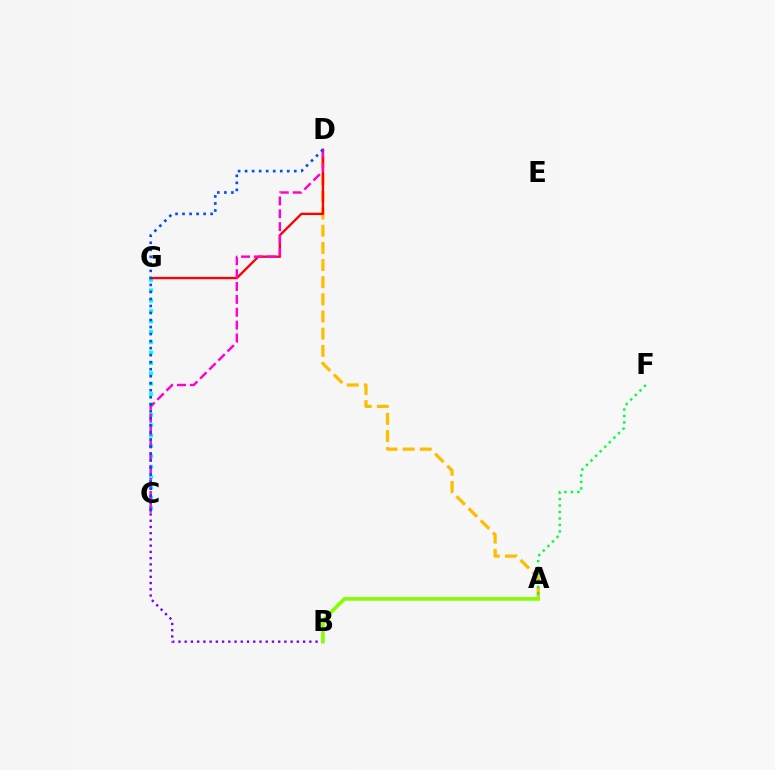{('C', 'G'): [{'color': '#00fff6', 'line_style': 'dotted', 'thickness': 2.82}], ('B', 'C'): [{'color': '#7200ff', 'line_style': 'dotted', 'thickness': 1.69}], ('A', 'D'): [{'color': '#ffbd00', 'line_style': 'dashed', 'thickness': 2.33}], ('D', 'G'): [{'color': '#ff0000', 'line_style': 'solid', 'thickness': 1.68}], ('C', 'D'): [{'color': '#ff00cf', 'line_style': 'dashed', 'thickness': 1.75}, {'color': '#004bff', 'line_style': 'dotted', 'thickness': 1.91}], ('A', 'F'): [{'color': '#00ff39', 'line_style': 'dotted', 'thickness': 1.75}], ('A', 'B'): [{'color': '#84ff00', 'line_style': 'solid', 'thickness': 2.62}]}